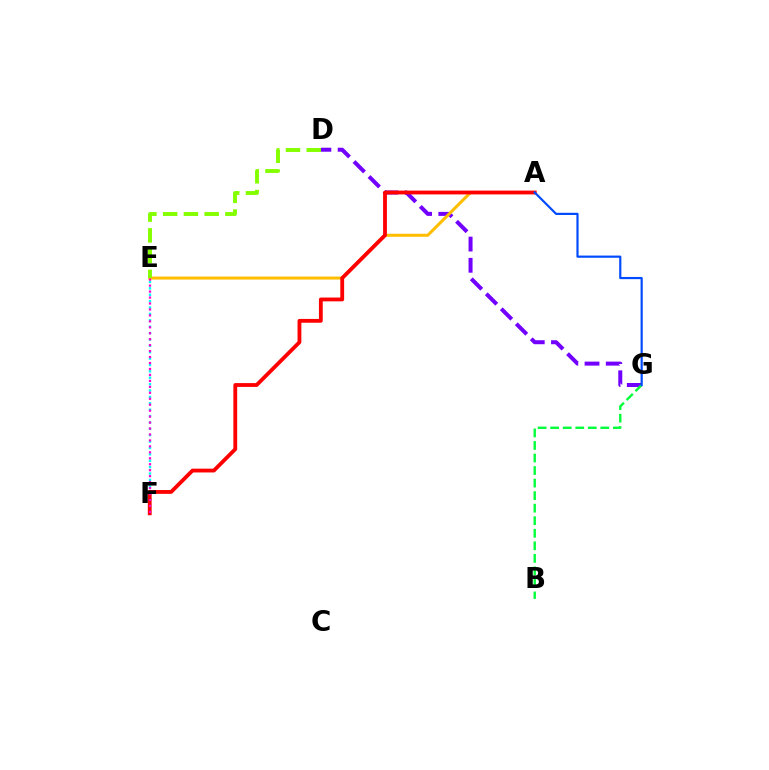{('D', 'G'): [{'color': '#7200ff', 'line_style': 'dashed', 'thickness': 2.88}], ('A', 'E'): [{'color': '#ffbd00', 'line_style': 'solid', 'thickness': 2.17}], ('E', 'F'): [{'color': '#00fff6', 'line_style': 'dotted', 'thickness': 1.73}, {'color': '#ff00cf', 'line_style': 'dotted', 'thickness': 1.62}], ('D', 'E'): [{'color': '#84ff00', 'line_style': 'dashed', 'thickness': 2.82}], ('B', 'G'): [{'color': '#00ff39', 'line_style': 'dashed', 'thickness': 1.7}], ('A', 'F'): [{'color': '#ff0000', 'line_style': 'solid', 'thickness': 2.75}], ('A', 'G'): [{'color': '#004bff', 'line_style': 'solid', 'thickness': 1.58}]}